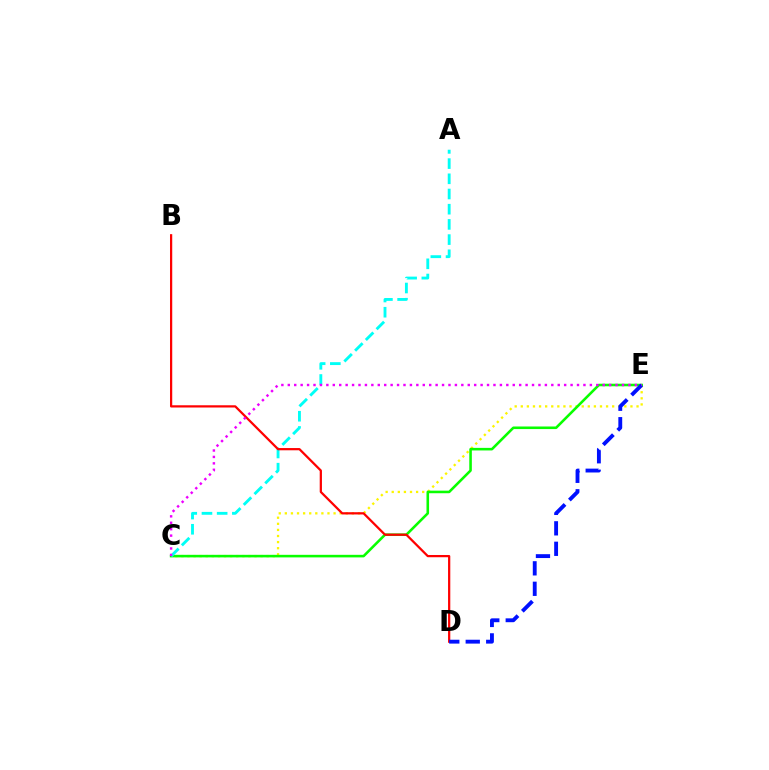{('C', 'E'): [{'color': '#fcf500', 'line_style': 'dotted', 'thickness': 1.66}, {'color': '#08ff00', 'line_style': 'solid', 'thickness': 1.85}, {'color': '#ee00ff', 'line_style': 'dotted', 'thickness': 1.75}], ('A', 'C'): [{'color': '#00fff6', 'line_style': 'dashed', 'thickness': 2.06}], ('B', 'D'): [{'color': '#ff0000', 'line_style': 'solid', 'thickness': 1.61}], ('D', 'E'): [{'color': '#0010ff', 'line_style': 'dashed', 'thickness': 2.78}]}